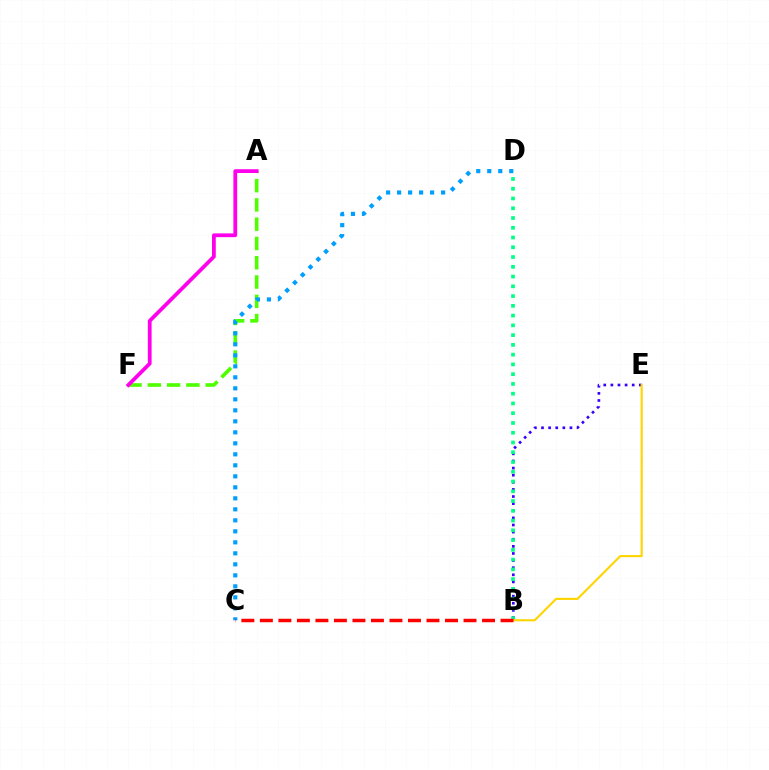{('A', 'F'): [{'color': '#4fff00', 'line_style': 'dashed', 'thickness': 2.62}, {'color': '#ff00ed', 'line_style': 'solid', 'thickness': 2.72}], ('C', 'D'): [{'color': '#009eff', 'line_style': 'dotted', 'thickness': 2.99}], ('B', 'E'): [{'color': '#3700ff', 'line_style': 'dotted', 'thickness': 1.93}, {'color': '#ffd500', 'line_style': 'solid', 'thickness': 1.52}], ('B', 'D'): [{'color': '#00ff86', 'line_style': 'dotted', 'thickness': 2.65}], ('B', 'C'): [{'color': '#ff0000', 'line_style': 'dashed', 'thickness': 2.52}]}